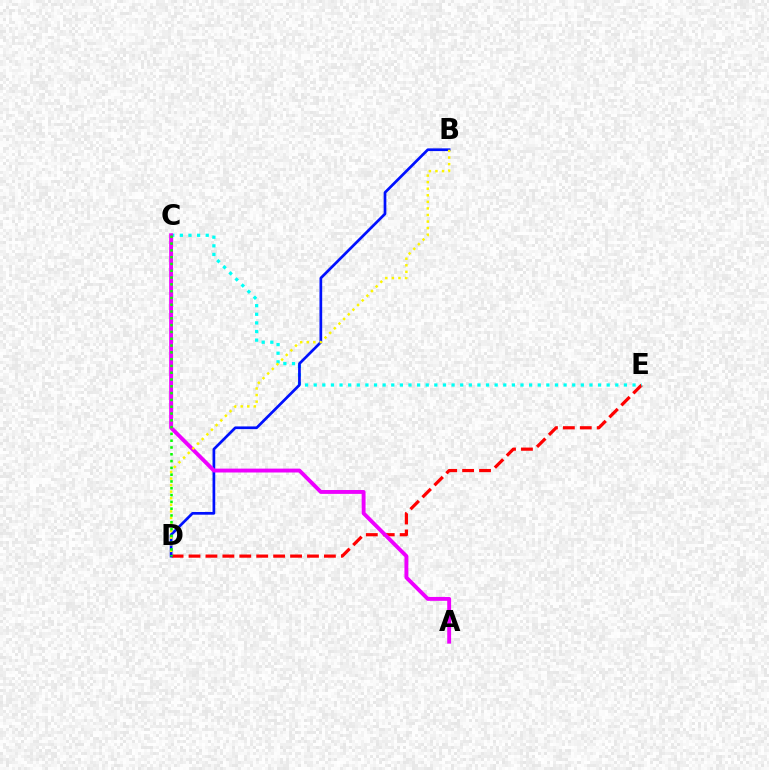{('D', 'E'): [{'color': '#ff0000', 'line_style': 'dashed', 'thickness': 2.3}], ('C', 'E'): [{'color': '#00fff6', 'line_style': 'dotted', 'thickness': 2.34}], ('B', 'D'): [{'color': '#0010ff', 'line_style': 'solid', 'thickness': 1.95}, {'color': '#fcf500', 'line_style': 'dotted', 'thickness': 1.79}], ('A', 'C'): [{'color': '#ee00ff', 'line_style': 'solid', 'thickness': 2.79}], ('C', 'D'): [{'color': '#08ff00', 'line_style': 'dotted', 'thickness': 1.85}]}